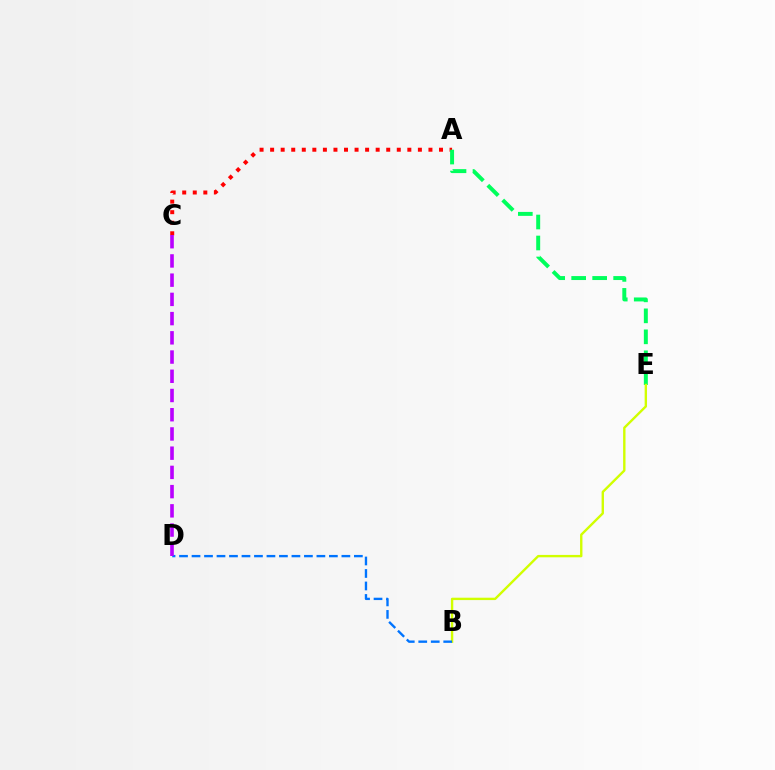{('A', 'C'): [{'color': '#ff0000', 'line_style': 'dotted', 'thickness': 2.87}], ('A', 'E'): [{'color': '#00ff5c', 'line_style': 'dashed', 'thickness': 2.85}], ('B', 'E'): [{'color': '#d1ff00', 'line_style': 'solid', 'thickness': 1.71}], ('B', 'D'): [{'color': '#0074ff', 'line_style': 'dashed', 'thickness': 1.7}], ('C', 'D'): [{'color': '#b900ff', 'line_style': 'dashed', 'thickness': 2.61}]}